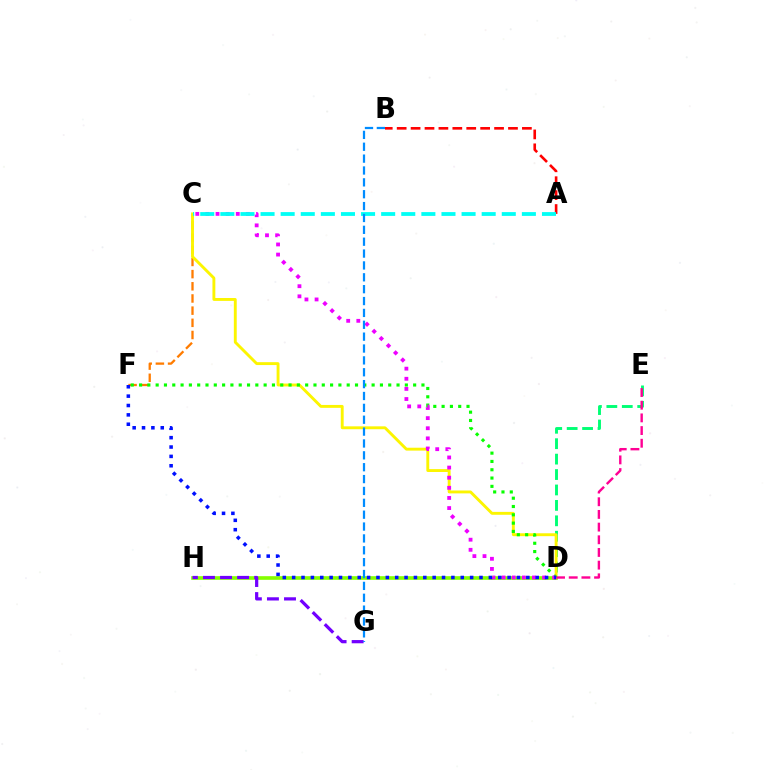{('D', 'H'): [{'color': '#84ff00', 'line_style': 'solid', 'thickness': 2.63}], ('D', 'E'): [{'color': '#00ff74', 'line_style': 'dashed', 'thickness': 2.1}, {'color': '#ff0094', 'line_style': 'dashed', 'thickness': 1.72}], ('G', 'H'): [{'color': '#7200ff', 'line_style': 'dashed', 'thickness': 2.32}], ('C', 'F'): [{'color': '#ff7c00', 'line_style': 'dashed', 'thickness': 1.65}], ('C', 'D'): [{'color': '#fcf500', 'line_style': 'solid', 'thickness': 2.08}, {'color': '#ee00ff', 'line_style': 'dotted', 'thickness': 2.75}], ('D', 'F'): [{'color': '#08ff00', 'line_style': 'dotted', 'thickness': 2.26}, {'color': '#0010ff', 'line_style': 'dotted', 'thickness': 2.54}], ('A', 'B'): [{'color': '#ff0000', 'line_style': 'dashed', 'thickness': 1.89}], ('A', 'C'): [{'color': '#00fff6', 'line_style': 'dashed', 'thickness': 2.73}], ('B', 'G'): [{'color': '#008cff', 'line_style': 'dashed', 'thickness': 1.61}]}